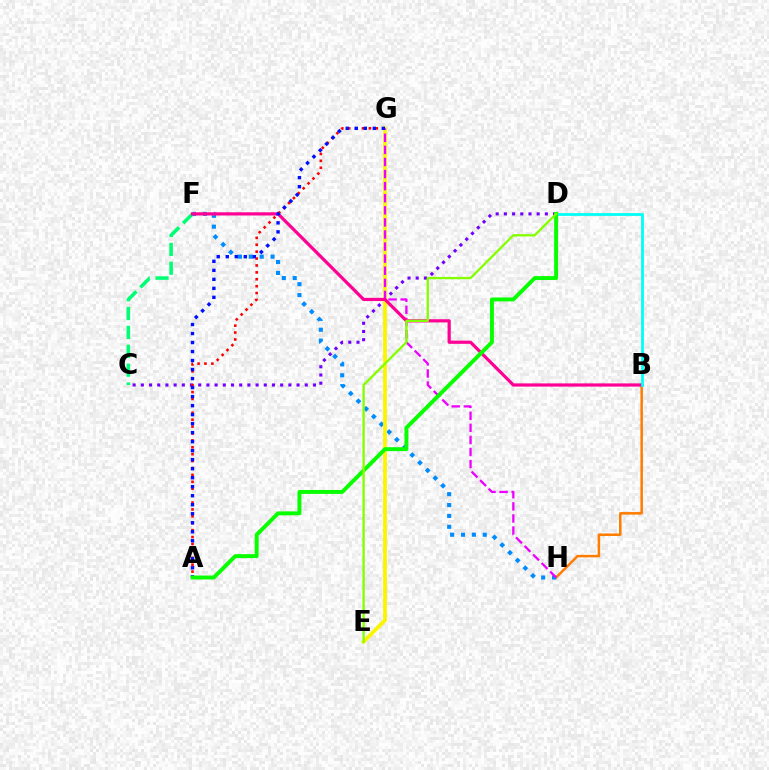{('C', 'D'): [{'color': '#7200ff', 'line_style': 'dotted', 'thickness': 2.23}], ('C', 'F'): [{'color': '#00ff74', 'line_style': 'dashed', 'thickness': 2.57}], ('B', 'H'): [{'color': '#ff7c00', 'line_style': 'solid', 'thickness': 1.8}], ('A', 'G'): [{'color': '#ff0000', 'line_style': 'dotted', 'thickness': 1.88}, {'color': '#0010ff', 'line_style': 'dotted', 'thickness': 2.45}], ('F', 'H'): [{'color': '#008cff', 'line_style': 'dotted', 'thickness': 2.96}], ('E', 'G'): [{'color': '#fcf500', 'line_style': 'solid', 'thickness': 2.71}], ('G', 'H'): [{'color': '#ee00ff', 'line_style': 'dashed', 'thickness': 1.64}], ('B', 'F'): [{'color': '#ff0094', 'line_style': 'solid', 'thickness': 2.31}], ('B', 'D'): [{'color': '#00fff6', 'line_style': 'solid', 'thickness': 2.01}], ('A', 'D'): [{'color': '#08ff00', 'line_style': 'solid', 'thickness': 2.83}], ('D', 'E'): [{'color': '#84ff00', 'line_style': 'solid', 'thickness': 1.68}]}